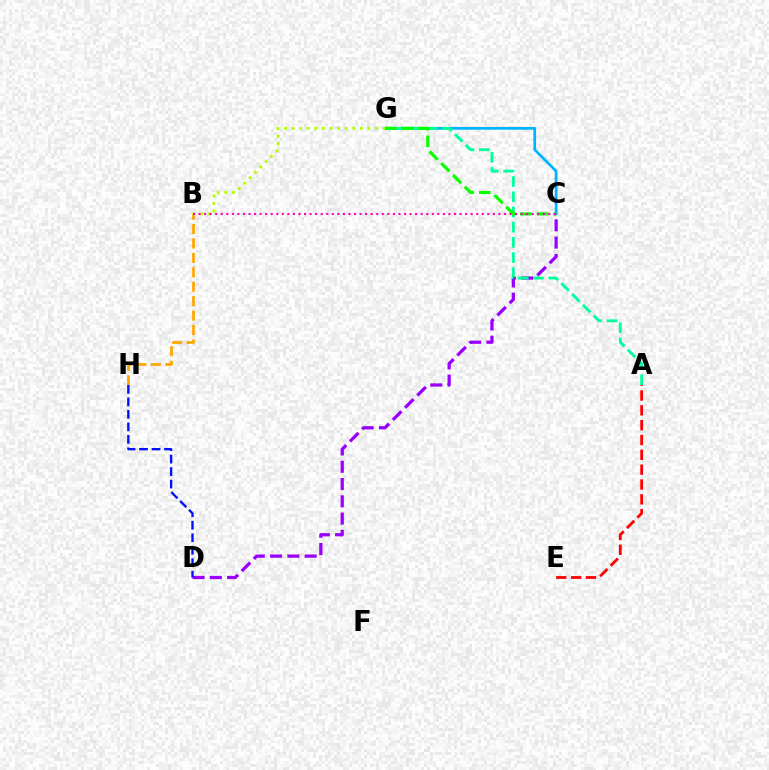{('C', 'G'): [{'color': '#00b5ff', 'line_style': 'solid', 'thickness': 1.98}, {'color': '#08ff00', 'line_style': 'dashed', 'thickness': 2.26}], ('A', 'E'): [{'color': '#ff0000', 'line_style': 'dashed', 'thickness': 2.01}], ('C', 'D'): [{'color': '#9b00ff', 'line_style': 'dashed', 'thickness': 2.35}], ('A', 'G'): [{'color': '#00ff9d', 'line_style': 'dashed', 'thickness': 2.07}], ('B', 'H'): [{'color': '#ffa500', 'line_style': 'dashed', 'thickness': 1.96}], ('D', 'H'): [{'color': '#0010ff', 'line_style': 'dashed', 'thickness': 1.7}], ('B', 'G'): [{'color': '#b3ff00', 'line_style': 'dotted', 'thickness': 2.06}], ('B', 'C'): [{'color': '#ff00bd', 'line_style': 'dotted', 'thickness': 1.51}]}